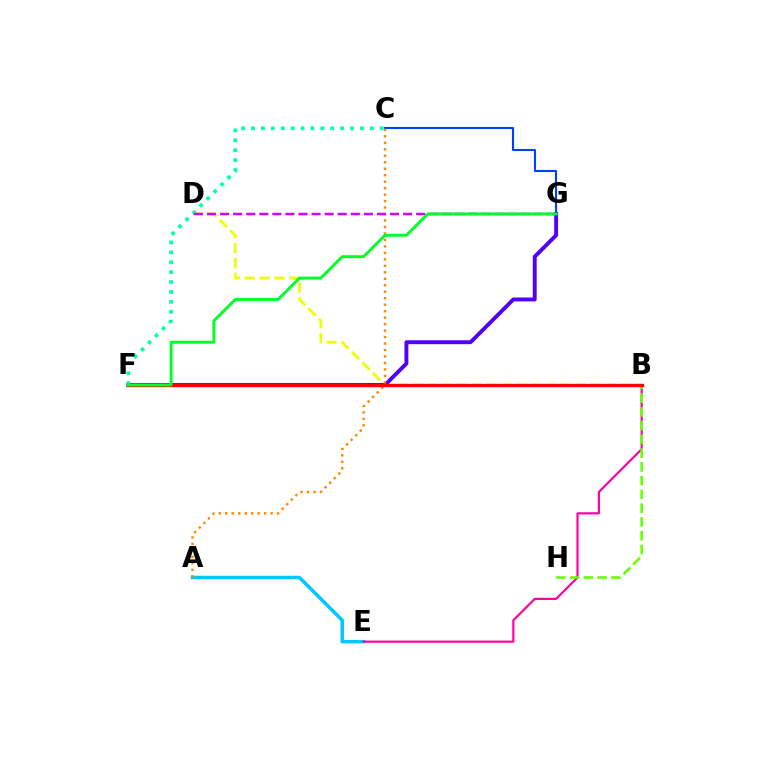{('C', 'G'): [{'color': '#003fff', 'line_style': 'solid', 'thickness': 1.5}], ('A', 'E'): [{'color': '#00c7ff', 'line_style': 'solid', 'thickness': 2.51}], ('B', 'E'): [{'color': '#ff00a0', 'line_style': 'solid', 'thickness': 1.56}], ('B', 'D'): [{'color': '#eeff00', 'line_style': 'dashed', 'thickness': 2.01}], ('B', 'H'): [{'color': '#66ff00', 'line_style': 'dashed', 'thickness': 1.87}], ('F', 'G'): [{'color': '#4f00ff', 'line_style': 'solid', 'thickness': 2.81}, {'color': '#00ff27', 'line_style': 'solid', 'thickness': 2.11}], ('C', 'F'): [{'color': '#00ffaf', 'line_style': 'dotted', 'thickness': 2.69}], ('A', 'C'): [{'color': '#ff8800', 'line_style': 'dotted', 'thickness': 1.76}], ('D', 'G'): [{'color': '#d600ff', 'line_style': 'dashed', 'thickness': 1.78}], ('B', 'F'): [{'color': '#ff0000', 'line_style': 'solid', 'thickness': 2.39}]}